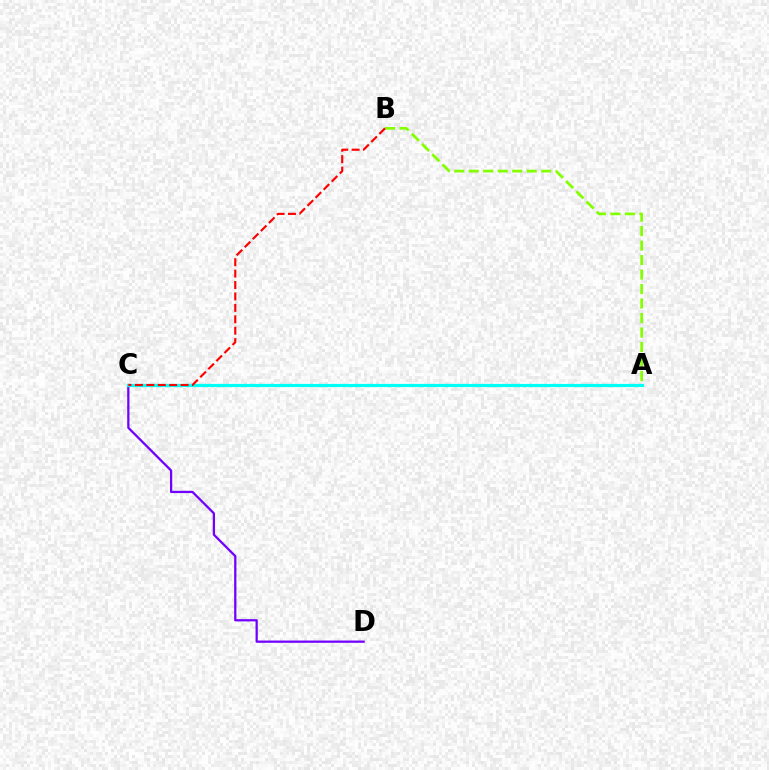{('C', 'D'): [{'color': '#7200ff', 'line_style': 'solid', 'thickness': 1.63}], ('A', 'C'): [{'color': '#00fff6', 'line_style': 'solid', 'thickness': 2.3}], ('A', 'B'): [{'color': '#84ff00', 'line_style': 'dashed', 'thickness': 1.97}], ('B', 'C'): [{'color': '#ff0000', 'line_style': 'dashed', 'thickness': 1.55}]}